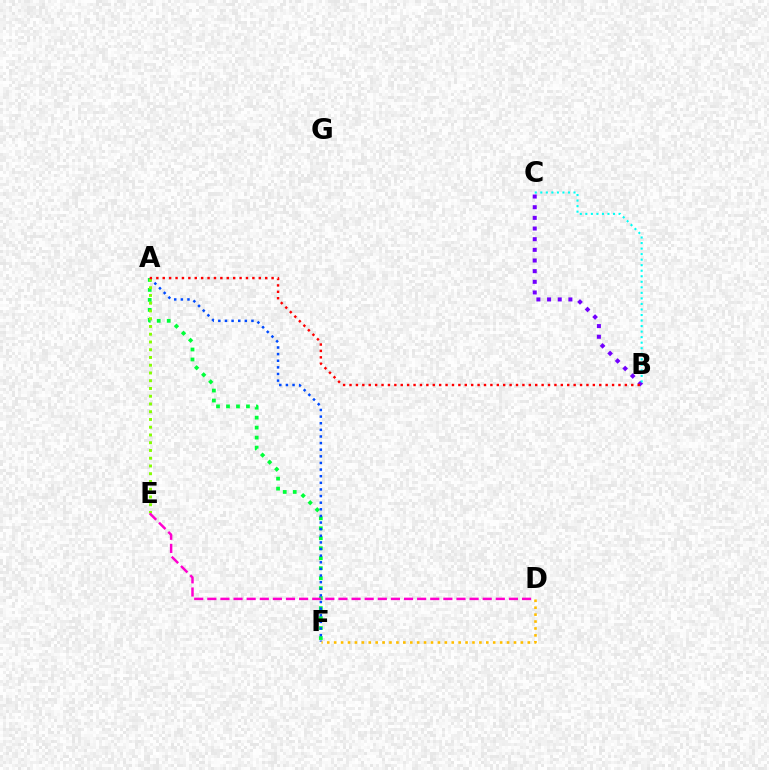{('B', 'C'): [{'color': '#7200ff', 'line_style': 'dotted', 'thickness': 2.9}, {'color': '#00fff6', 'line_style': 'dotted', 'thickness': 1.5}], ('A', 'F'): [{'color': '#00ff39', 'line_style': 'dotted', 'thickness': 2.71}, {'color': '#004bff', 'line_style': 'dotted', 'thickness': 1.8}], ('A', 'E'): [{'color': '#84ff00', 'line_style': 'dotted', 'thickness': 2.11}], ('D', 'F'): [{'color': '#ffbd00', 'line_style': 'dotted', 'thickness': 1.88}], ('A', 'B'): [{'color': '#ff0000', 'line_style': 'dotted', 'thickness': 1.74}], ('D', 'E'): [{'color': '#ff00cf', 'line_style': 'dashed', 'thickness': 1.78}]}